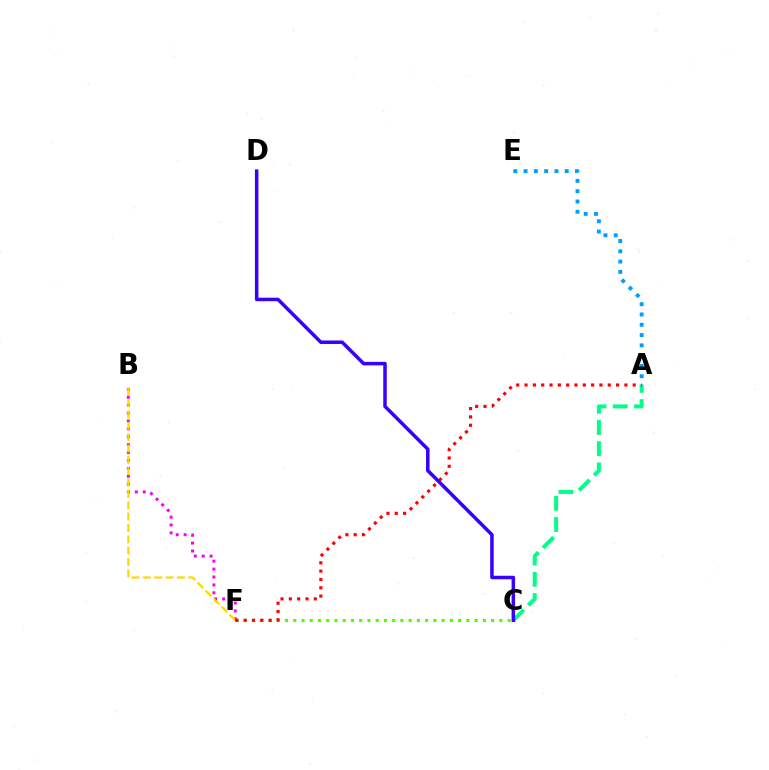{('A', 'C'): [{'color': '#00ff86', 'line_style': 'dashed', 'thickness': 2.88}], ('C', 'F'): [{'color': '#4fff00', 'line_style': 'dotted', 'thickness': 2.24}], ('B', 'F'): [{'color': '#ff00ed', 'line_style': 'dotted', 'thickness': 2.15}, {'color': '#ffd500', 'line_style': 'dashed', 'thickness': 1.54}], ('A', 'E'): [{'color': '#009eff', 'line_style': 'dotted', 'thickness': 2.8}], ('A', 'F'): [{'color': '#ff0000', 'line_style': 'dotted', 'thickness': 2.26}], ('C', 'D'): [{'color': '#3700ff', 'line_style': 'solid', 'thickness': 2.52}]}